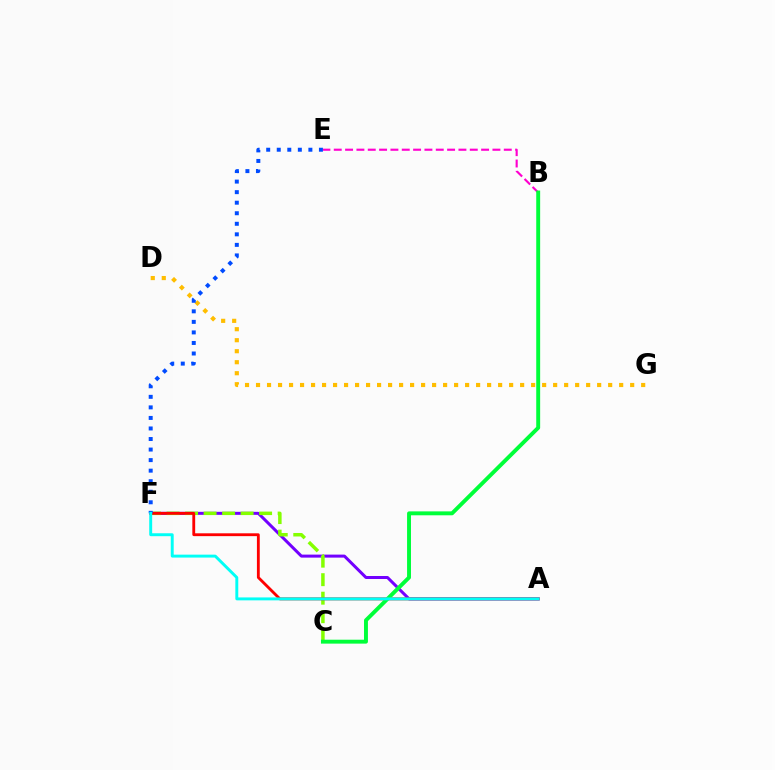{('D', 'G'): [{'color': '#ffbd00', 'line_style': 'dotted', 'thickness': 2.99}], ('B', 'E'): [{'color': '#ff00cf', 'line_style': 'dashed', 'thickness': 1.54}], ('A', 'F'): [{'color': '#7200ff', 'line_style': 'solid', 'thickness': 2.17}, {'color': '#ff0000', 'line_style': 'solid', 'thickness': 2.04}, {'color': '#00fff6', 'line_style': 'solid', 'thickness': 2.11}], ('C', 'F'): [{'color': '#84ff00', 'line_style': 'dashed', 'thickness': 2.51}], ('B', 'C'): [{'color': '#00ff39', 'line_style': 'solid', 'thickness': 2.82}], ('E', 'F'): [{'color': '#004bff', 'line_style': 'dotted', 'thickness': 2.87}]}